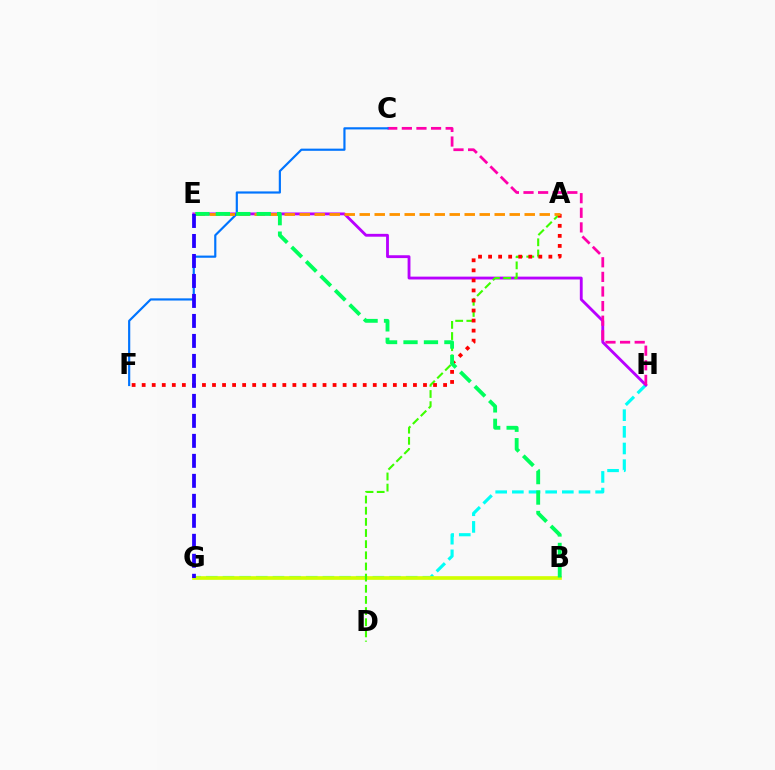{('G', 'H'): [{'color': '#00fff6', 'line_style': 'dashed', 'thickness': 2.26}], ('E', 'H'): [{'color': '#b900ff', 'line_style': 'solid', 'thickness': 2.05}], ('B', 'G'): [{'color': '#d1ff00', 'line_style': 'solid', 'thickness': 2.64}], ('C', 'H'): [{'color': '#ff00ac', 'line_style': 'dashed', 'thickness': 1.98}], ('A', 'D'): [{'color': '#3dff00', 'line_style': 'dashed', 'thickness': 1.52}], ('C', 'F'): [{'color': '#0074ff', 'line_style': 'solid', 'thickness': 1.57}], ('A', 'F'): [{'color': '#ff0000', 'line_style': 'dotted', 'thickness': 2.73}], ('A', 'E'): [{'color': '#ff9400', 'line_style': 'dashed', 'thickness': 2.04}], ('B', 'E'): [{'color': '#00ff5c', 'line_style': 'dashed', 'thickness': 2.78}], ('E', 'G'): [{'color': '#2500ff', 'line_style': 'dashed', 'thickness': 2.72}]}